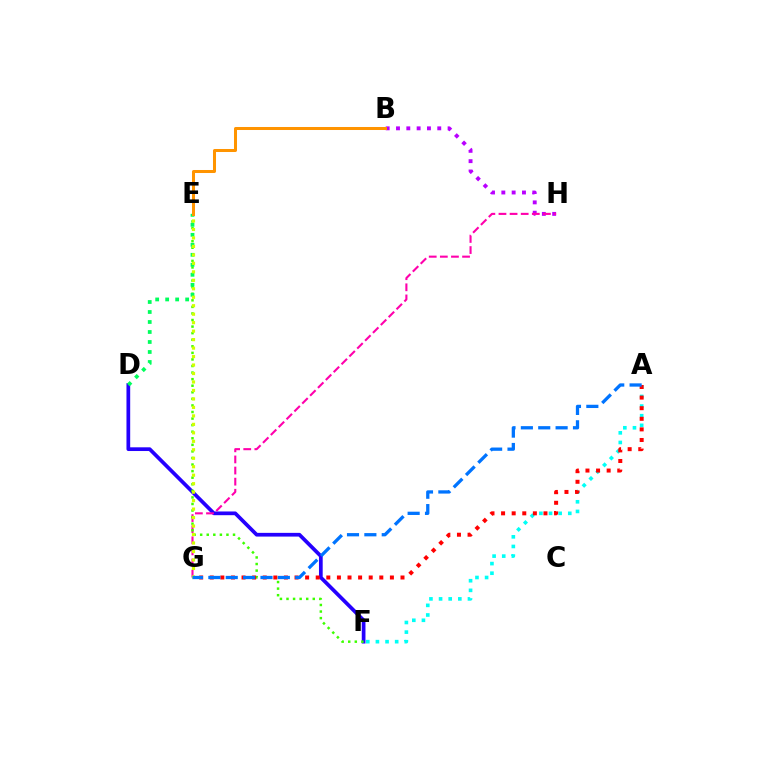{('D', 'F'): [{'color': '#2500ff', 'line_style': 'solid', 'thickness': 2.68}], ('B', 'H'): [{'color': '#b900ff', 'line_style': 'dotted', 'thickness': 2.8}], ('G', 'H'): [{'color': '#ff00ac', 'line_style': 'dashed', 'thickness': 1.51}], ('A', 'F'): [{'color': '#00fff6', 'line_style': 'dotted', 'thickness': 2.62}], ('E', 'F'): [{'color': '#3dff00', 'line_style': 'dotted', 'thickness': 1.79}], ('A', 'G'): [{'color': '#ff0000', 'line_style': 'dotted', 'thickness': 2.88}, {'color': '#0074ff', 'line_style': 'dashed', 'thickness': 2.36}], ('D', 'E'): [{'color': '#00ff5c', 'line_style': 'dotted', 'thickness': 2.72}], ('B', 'E'): [{'color': '#ff9400', 'line_style': 'solid', 'thickness': 2.17}], ('E', 'G'): [{'color': '#d1ff00', 'line_style': 'dotted', 'thickness': 2.3}]}